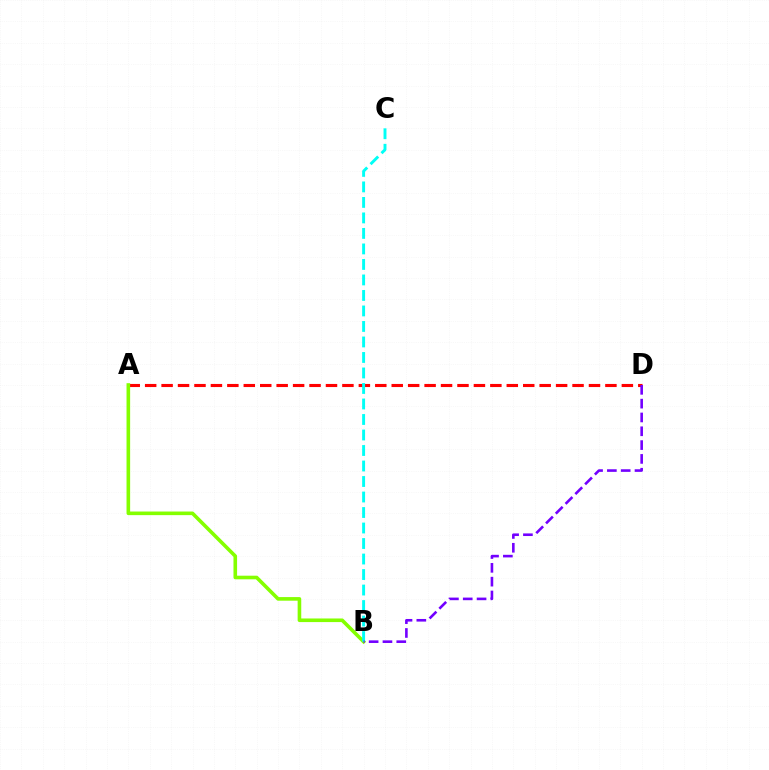{('A', 'D'): [{'color': '#ff0000', 'line_style': 'dashed', 'thickness': 2.23}], ('A', 'B'): [{'color': '#84ff00', 'line_style': 'solid', 'thickness': 2.6}], ('B', 'C'): [{'color': '#00fff6', 'line_style': 'dashed', 'thickness': 2.11}], ('B', 'D'): [{'color': '#7200ff', 'line_style': 'dashed', 'thickness': 1.88}]}